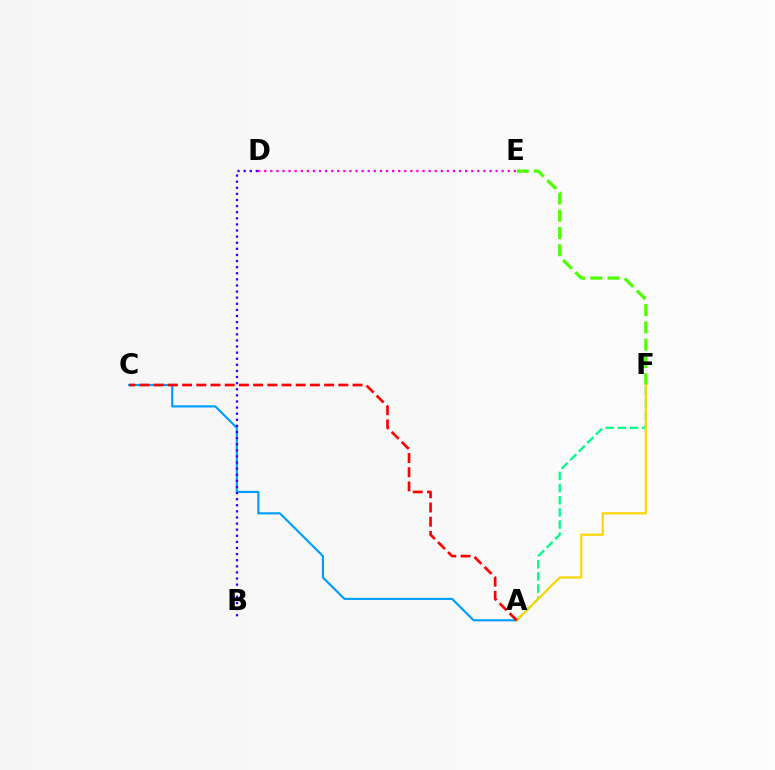{('A', 'C'): [{'color': '#009eff', 'line_style': 'solid', 'thickness': 1.56}, {'color': '#ff0000', 'line_style': 'dashed', 'thickness': 1.93}], ('B', 'D'): [{'color': '#3700ff', 'line_style': 'dotted', 'thickness': 1.66}], ('D', 'E'): [{'color': '#ff00ed', 'line_style': 'dotted', 'thickness': 1.65}], ('E', 'F'): [{'color': '#4fff00', 'line_style': 'dashed', 'thickness': 2.35}], ('A', 'F'): [{'color': '#00ff86', 'line_style': 'dashed', 'thickness': 1.65}, {'color': '#ffd500', 'line_style': 'solid', 'thickness': 1.57}]}